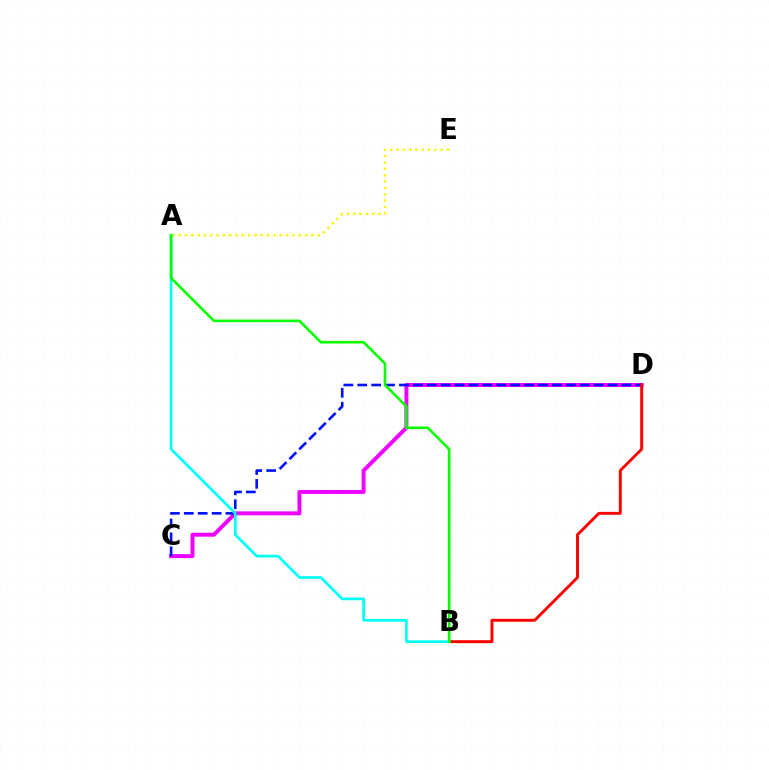{('C', 'D'): [{'color': '#ee00ff', 'line_style': 'solid', 'thickness': 2.84}, {'color': '#0010ff', 'line_style': 'dashed', 'thickness': 1.89}], ('A', 'E'): [{'color': '#fcf500', 'line_style': 'dotted', 'thickness': 1.72}], ('B', 'D'): [{'color': '#ff0000', 'line_style': 'solid', 'thickness': 2.1}], ('A', 'B'): [{'color': '#00fff6', 'line_style': 'solid', 'thickness': 1.94}, {'color': '#08ff00', 'line_style': 'solid', 'thickness': 1.88}]}